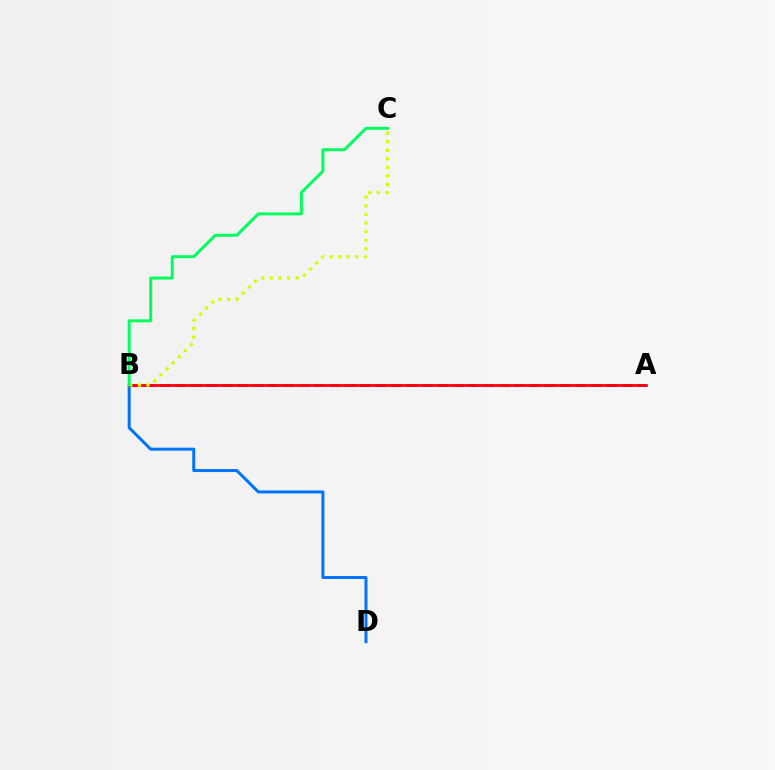{('B', 'D'): [{'color': '#0074ff', 'line_style': 'solid', 'thickness': 2.16}], ('A', 'B'): [{'color': '#b900ff', 'line_style': 'dashed', 'thickness': 2.09}, {'color': '#ff0000', 'line_style': 'solid', 'thickness': 1.97}], ('B', 'C'): [{'color': '#d1ff00', 'line_style': 'dotted', 'thickness': 2.33}, {'color': '#00ff5c', 'line_style': 'solid', 'thickness': 2.13}]}